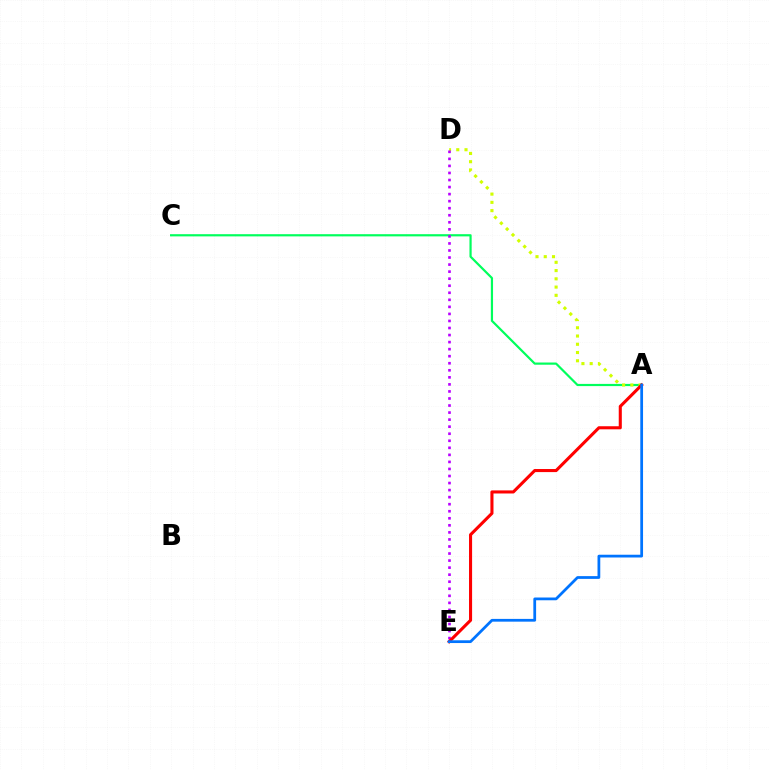{('A', 'C'): [{'color': '#00ff5c', 'line_style': 'solid', 'thickness': 1.58}], ('A', 'D'): [{'color': '#d1ff00', 'line_style': 'dotted', 'thickness': 2.24}], ('D', 'E'): [{'color': '#b900ff', 'line_style': 'dotted', 'thickness': 1.91}], ('A', 'E'): [{'color': '#ff0000', 'line_style': 'solid', 'thickness': 2.22}, {'color': '#0074ff', 'line_style': 'solid', 'thickness': 1.99}]}